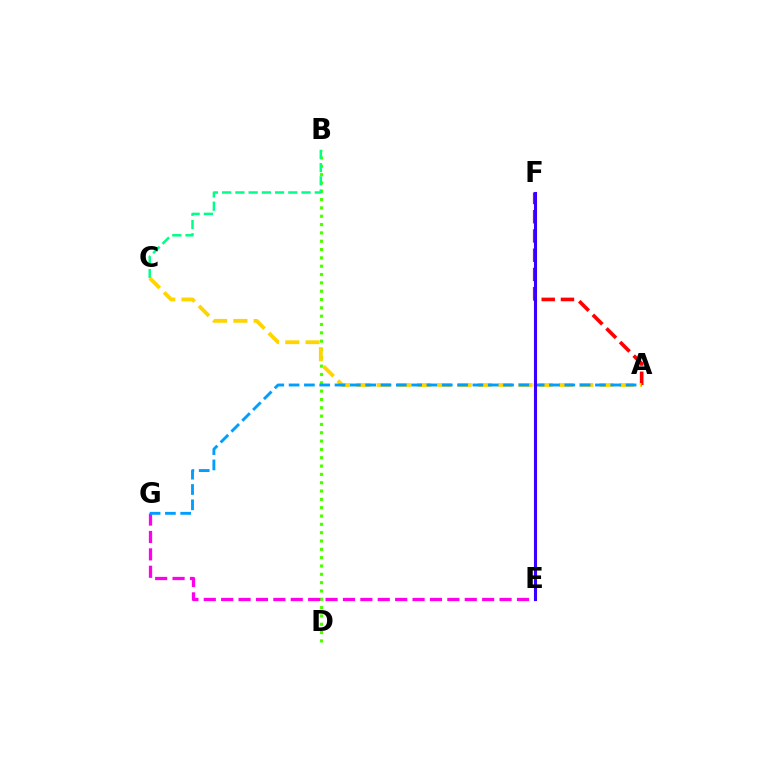{('A', 'F'): [{'color': '#ff0000', 'line_style': 'dashed', 'thickness': 2.61}], ('B', 'D'): [{'color': '#4fff00', 'line_style': 'dotted', 'thickness': 2.26}], ('E', 'G'): [{'color': '#ff00ed', 'line_style': 'dashed', 'thickness': 2.36}], ('B', 'C'): [{'color': '#00ff86', 'line_style': 'dashed', 'thickness': 1.8}], ('A', 'C'): [{'color': '#ffd500', 'line_style': 'dashed', 'thickness': 2.75}], ('A', 'G'): [{'color': '#009eff', 'line_style': 'dashed', 'thickness': 2.08}], ('E', 'F'): [{'color': '#3700ff', 'line_style': 'solid', 'thickness': 2.23}]}